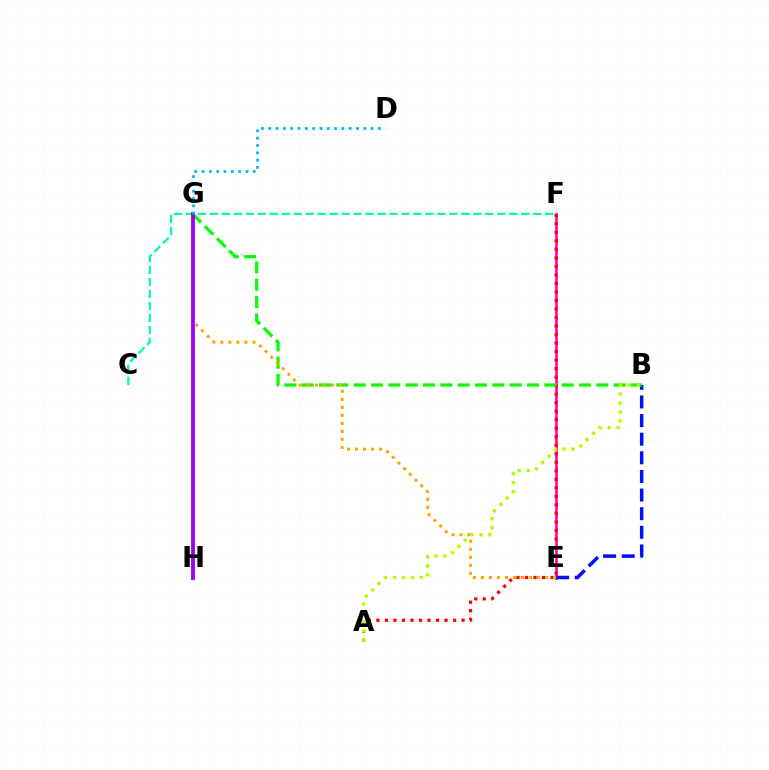{('E', 'F'): [{'color': '#ff00bd', 'line_style': 'solid', 'thickness': 1.89}], ('B', 'E'): [{'color': '#0010ff', 'line_style': 'dashed', 'thickness': 2.53}], ('A', 'F'): [{'color': '#ff0000', 'line_style': 'dotted', 'thickness': 2.31}], ('B', 'G'): [{'color': '#08ff00', 'line_style': 'dashed', 'thickness': 2.35}], ('C', 'F'): [{'color': '#00ff9d', 'line_style': 'dashed', 'thickness': 1.63}], ('E', 'G'): [{'color': '#ffa500', 'line_style': 'dotted', 'thickness': 2.18}], ('A', 'B'): [{'color': '#b3ff00', 'line_style': 'dotted', 'thickness': 2.44}], ('G', 'H'): [{'color': '#9b00ff', 'line_style': 'solid', 'thickness': 2.76}], ('D', 'G'): [{'color': '#00b5ff', 'line_style': 'dotted', 'thickness': 1.99}]}